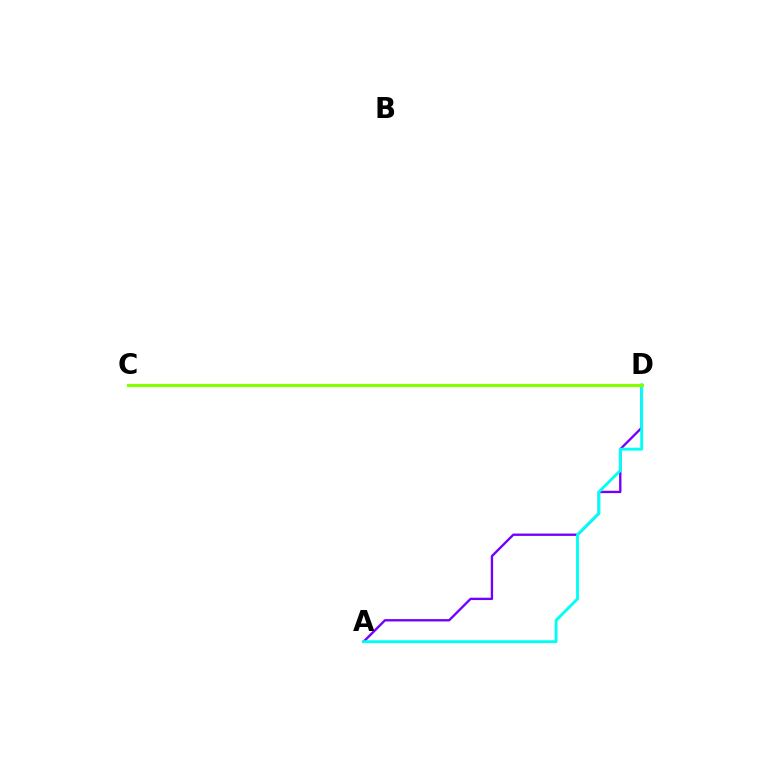{('A', 'D'): [{'color': '#7200ff', 'line_style': 'solid', 'thickness': 1.69}, {'color': '#00fff6', 'line_style': 'solid', 'thickness': 2.08}], ('C', 'D'): [{'color': '#ff0000', 'line_style': 'dotted', 'thickness': 1.85}, {'color': '#84ff00', 'line_style': 'solid', 'thickness': 2.27}]}